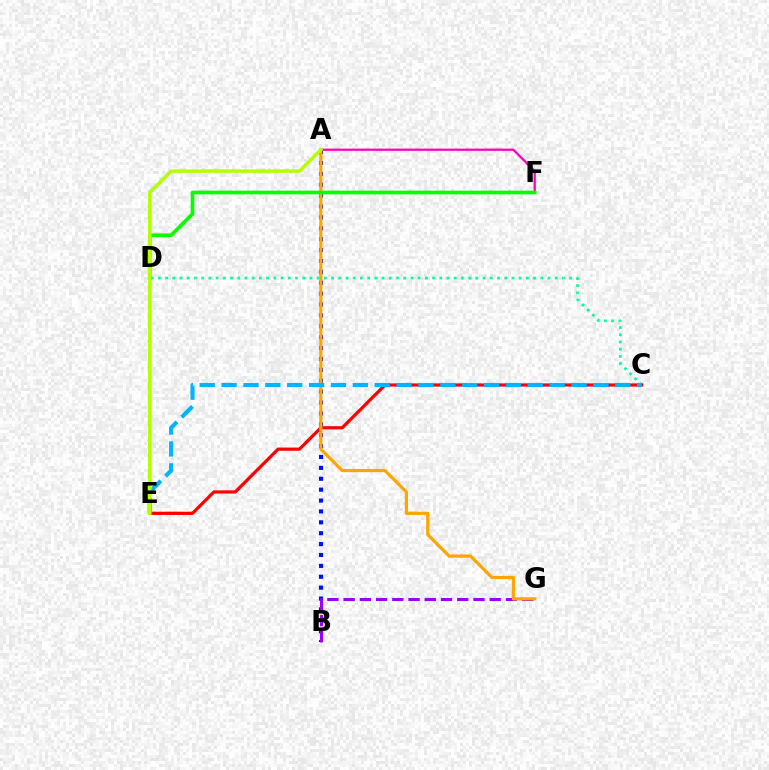{('C', 'D'): [{'color': '#00ff9d', 'line_style': 'dotted', 'thickness': 1.96}], ('C', 'E'): [{'color': '#ff0000', 'line_style': 'solid', 'thickness': 2.31}, {'color': '#00b5ff', 'line_style': 'dashed', 'thickness': 2.97}], ('A', 'F'): [{'color': '#ff00bd', 'line_style': 'solid', 'thickness': 1.63}], ('A', 'B'): [{'color': '#0010ff', 'line_style': 'dotted', 'thickness': 2.96}], ('B', 'G'): [{'color': '#9b00ff', 'line_style': 'dashed', 'thickness': 2.21}], ('A', 'G'): [{'color': '#ffa500', 'line_style': 'solid', 'thickness': 2.3}], ('D', 'F'): [{'color': '#08ff00', 'line_style': 'solid', 'thickness': 2.65}], ('A', 'E'): [{'color': '#b3ff00', 'line_style': 'solid', 'thickness': 2.48}]}